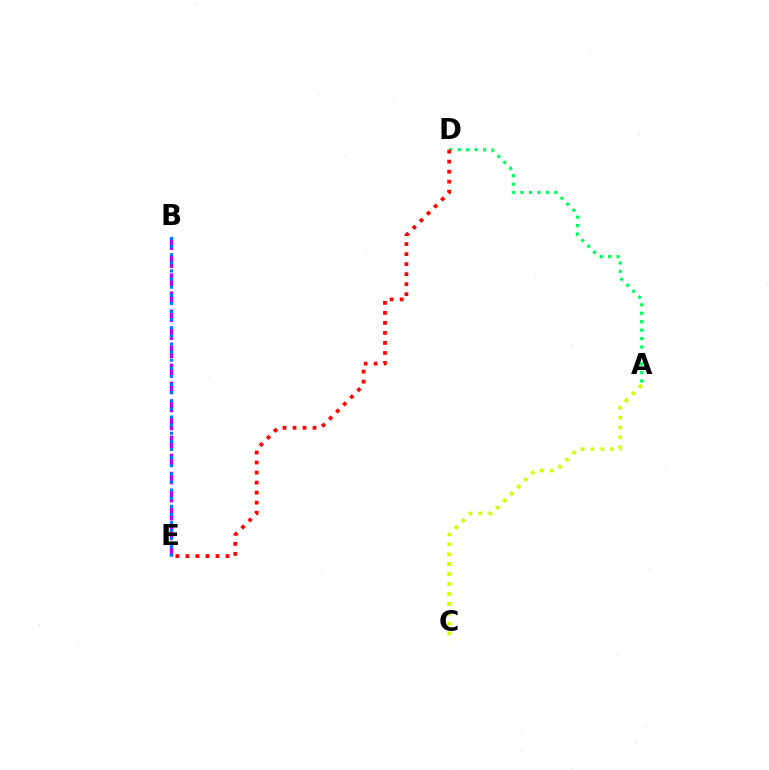{('A', 'C'): [{'color': '#d1ff00', 'line_style': 'dotted', 'thickness': 2.69}], ('A', 'D'): [{'color': '#00ff5c', 'line_style': 'dotted', 'thickness': 2.3}], ('B', 'E'): [{'color': '#b900ff', 'line_style': 'dashed', 'thickness': 2.45}, {'color': '#0074ff', 'line_style': 'dotted', 'thickness': 2.2}], ('D', 'E'): [{'color': '#ff0000', 'line_style': 'dotted', 'thickness': 2.72}]}